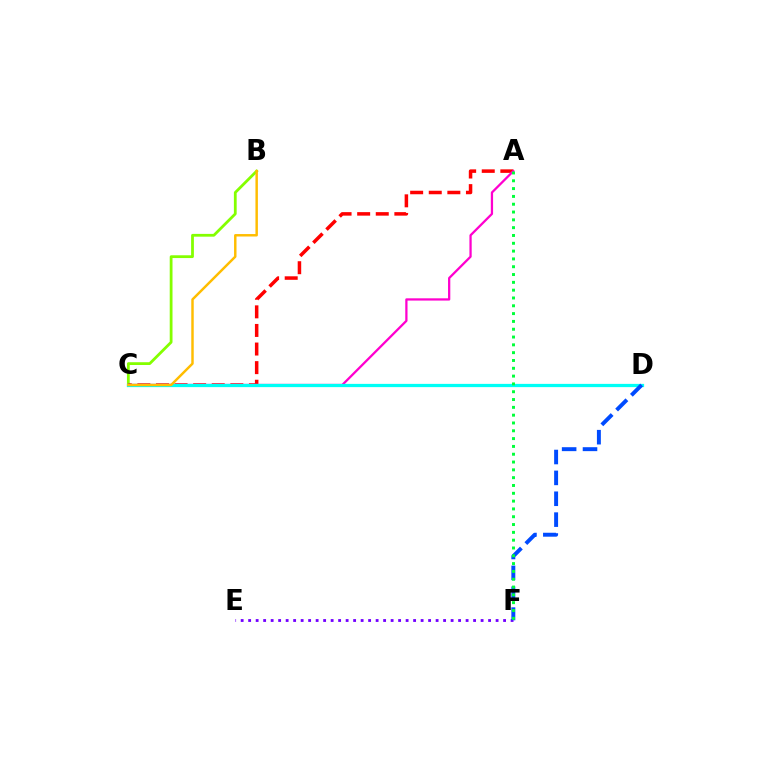{('B', 'C'): [{'color': '#84ff00', 'line_style': 'solid', 'thickness': 2.0}, {'color': '#ffbd00', 'line_style': 'solid', 'thickness': 1.77}], ('A', 'C'): [{'color': '#ff0000', 'line_style': 'dashed', 'thickness': 2.53}, {'color': '#ff00cf', 'line_style': 'solid', 'thickness': 1.63}], ('E', 'F'): [{'color': '#7200ff', 'line_style': 'dotted', 'thickness': 2.04}], ('C', 'D'): [{'color': '#00fff6', 'line_style': 'solid', 'thickness': 2.34}], ('D', 'F'): [{'color': '#004bff', 'line_style': 'dashed', 'thickness': 2.84}], ('A', 'F'): [{'color': '#00ff39', 'line_style': 'dotted', 'thickness': 2.12}]}